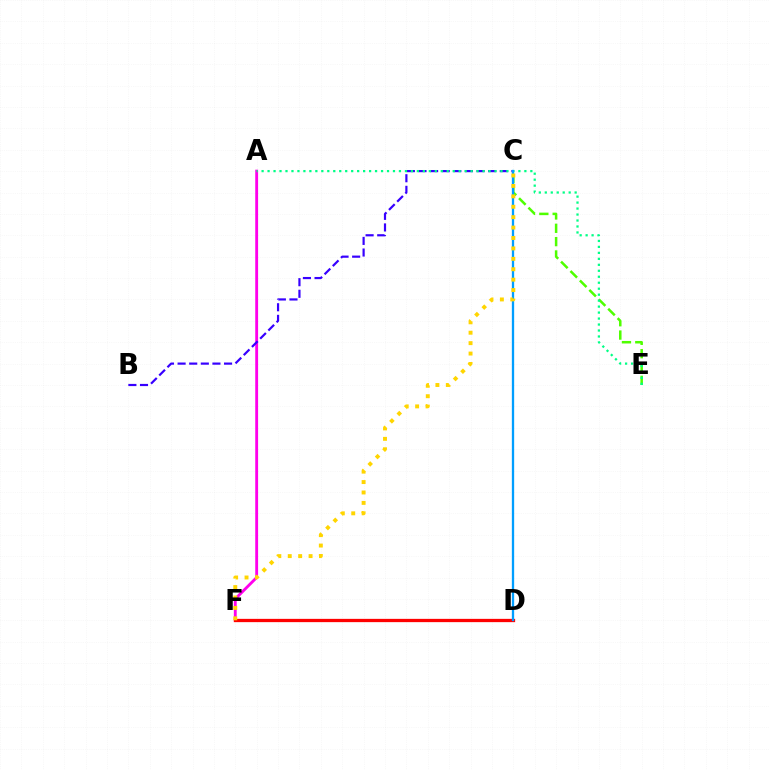{('A', 'F'): [{'color': '#ff00ed', 'line_style': 'solid', 'thickness': 2.06}], ('B', 'C'): [{'color': '#3700ff', 'line_style': 'dashed', 'thickness': 1.58}], ('D', 'F'): [{'color': '#ff0000', 'line_style': 'solid', 'thickness': 2.36}], ('C', 'E'): [{'color': '#4fff00', 'line_style': 'dashed', 'thickness': 1.81}], ('A', 'E'): [{'color': '#00ff86', 'line_style': 'dotted', 'thickness': 1.62}], ('C', 'D'): [{'color': '#009eff', 'line_style': 'solid', 'thickness': 1.66}], ('C', 'F'): [{'color': '#ffd500', 'line_style': 'dotted', 'thickness': 2.83}]}